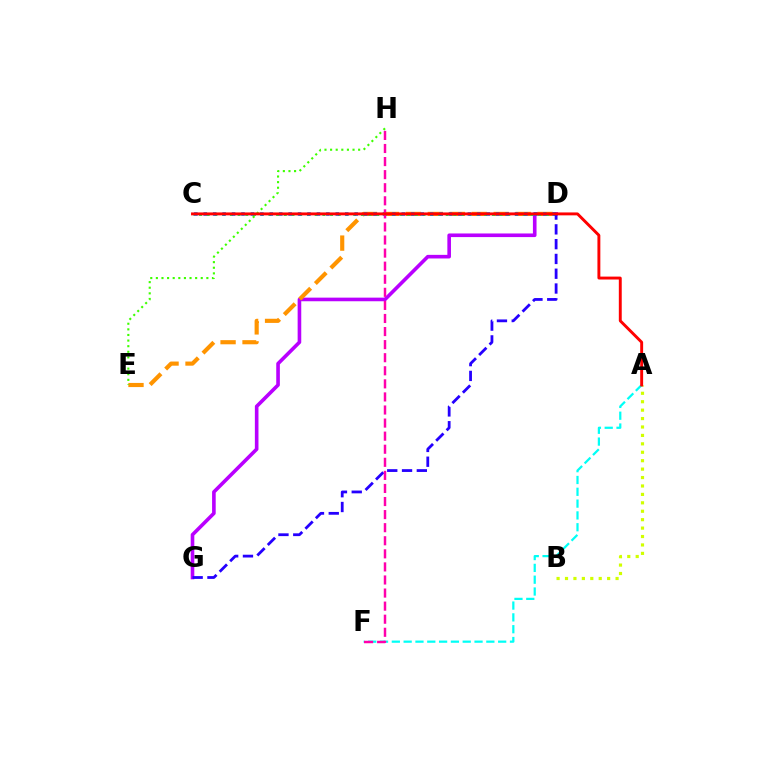{('D', 'G'): [{'color': '#b900ff', 'line_style': 'solid', 'thickness': 2.6}, {'color': '#2500ff', 'line_style': 'dashed', 'thickness': 2.01}], ('A', 'B'): [{'color': '#d1ff00', 'line_style': 'dotted', 'thickness': 2.29}], ('D', 'E'): [{'color': '#ff9400', 'line_style': 'dashed', 'thickness': 2.98}], ('C', 'D'): [{'color': '#00ff5c', 'line_style': 'dotted', 'thickness': 2.09}, {'color': '#0074ff', 'line_style': 'dotted', 'thickness': 2.56}], ('A', 'F'): [{'color': '#00fff6', 'line_style': 'dashed', 'thickness': 1.61}], ('E', 'H'): [{'color': '#3dff00', 'line_style': 'dotted', 'thickness': 1.52}], ('F', 'H'): [{'color': '#ff00ac', 'line_style': 'dashed', 'thickness': 1.78}], ('A', 'C'): [{'color': '#ff0000', 'line_style': 'solid', 'thickness': 2.1}]}